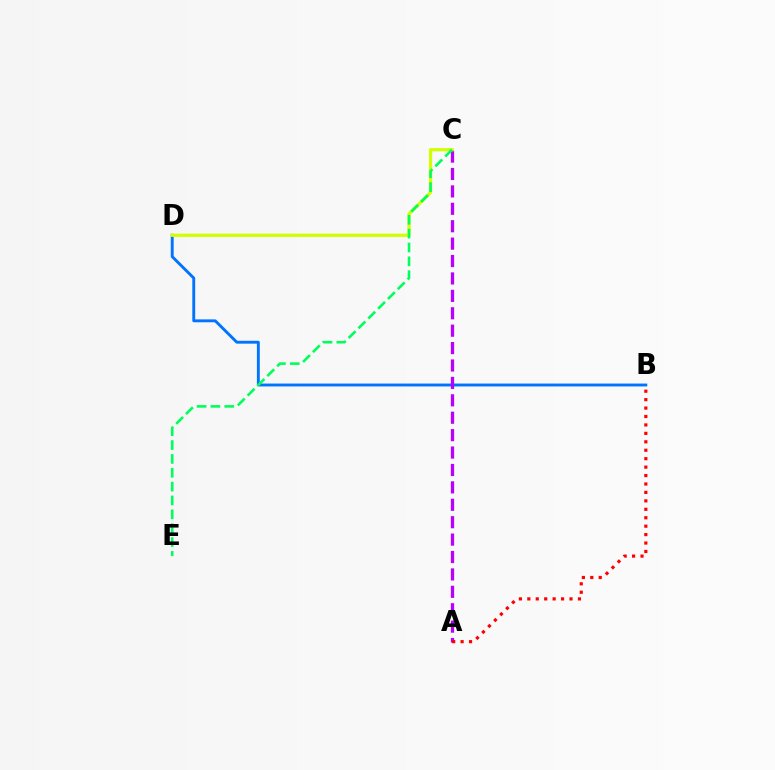{('B', 'D'): [{'color': '#0074ff', 'line_style': 'solid', 'thickness': 2.08}], ('A', 'C'): [{'color': '#b900ff', 'line_style': 'dashed', 'thickness': 2.37}], ('C', 'D'): [{'color': '#d1ff00', 'line_style': 'solid', 'thickness': 2.35}], ('A', 'B'): [{'color': '#ff0000', 'line_style': 'dotted', 'thickness': 2.29}], ('C', 'E'): [{'color': '#00ff5c', 'line_style': 'dashed', 'thickness': 1.88}]}